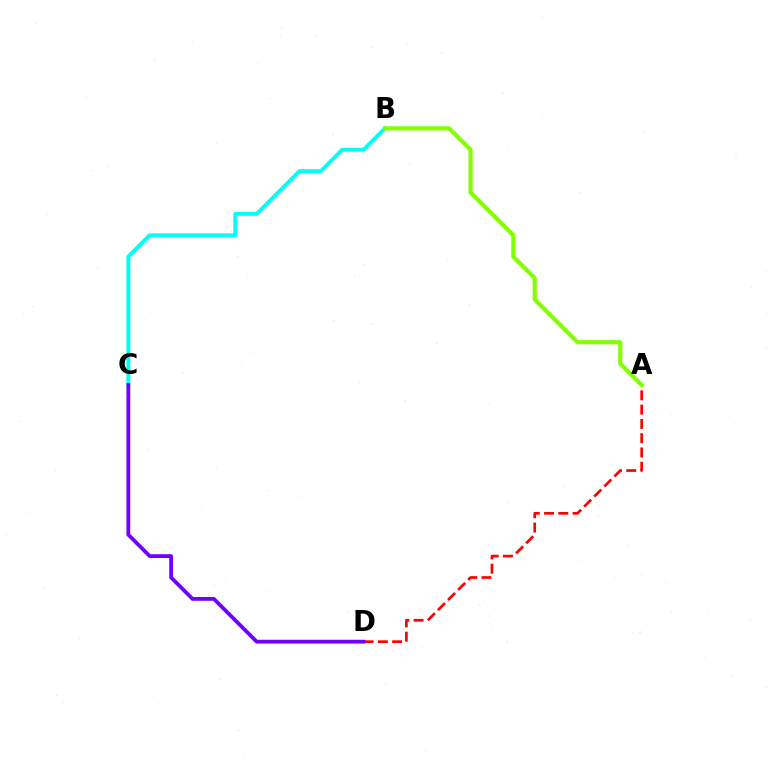{('B', 'C'): [{'color': '#00fff6', 'line_style': 'solid', 'thickness': 2.81}], ('A', 'D'): [{'color': '#ff0000', 'line_style': 'dashed', 'thickness': 1.94}], ('A', 'B'): [{'color': '#84ff00', 'line_style': 'solid', 'thickness': 2.99}], ('C', 'D'): [{'color': '#7200ff', 'line_style': 'solid', 'thickness': 2.73}]}